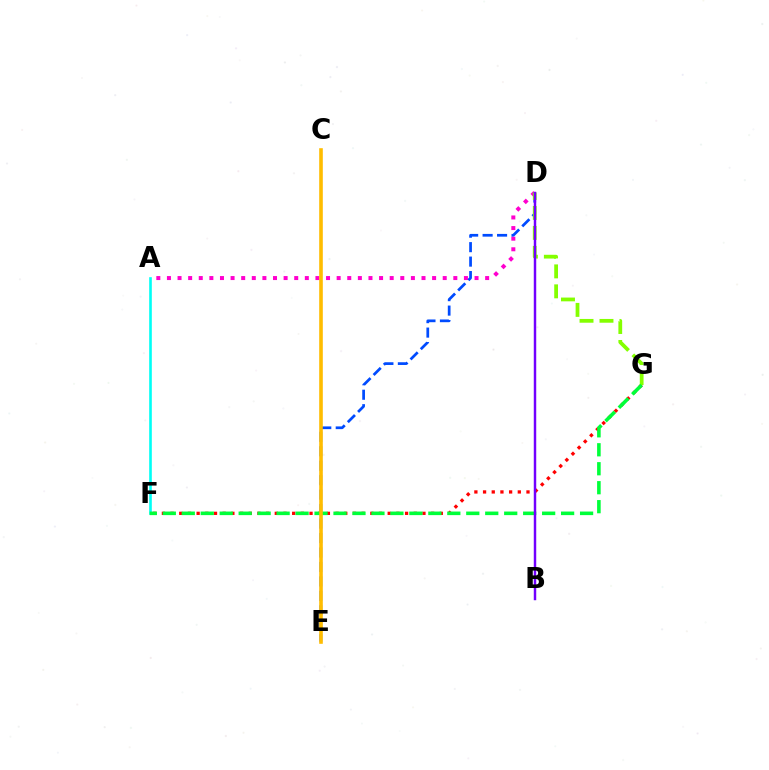{('A', 'D'): [{'color': '#ff00cf', 'line_style': 'dotted', 'thickness': 2.88}], ('D', 'E'): [{'color': '#004bff', 'line_style': 'dashed', 'thickness': 1.96}], ('F', 'G'): [{'color': '#ff0000', 'line_style': 'dotted', 'thickness': 2.36}, {'color': '#00ff39', 'line_style': 'dashed', 'thickness': 2.58}], ('A', 'F'): [{'color': '#00fff6', 'line_style': 'solid', 'thickness': 1.89}], ('D', 'G'): [{'color': '#84ff00', 'line_style': 'dashed', 'thickness': 2.71}], ('C', 'E'): [{'color': '#ffbd00', 'line_style': 'solid', 'thickness': 2.6}], ('B', 'D'): [{'color': '#7200ff', 'line_style': 'solid', 'thickness': 1.76}]}